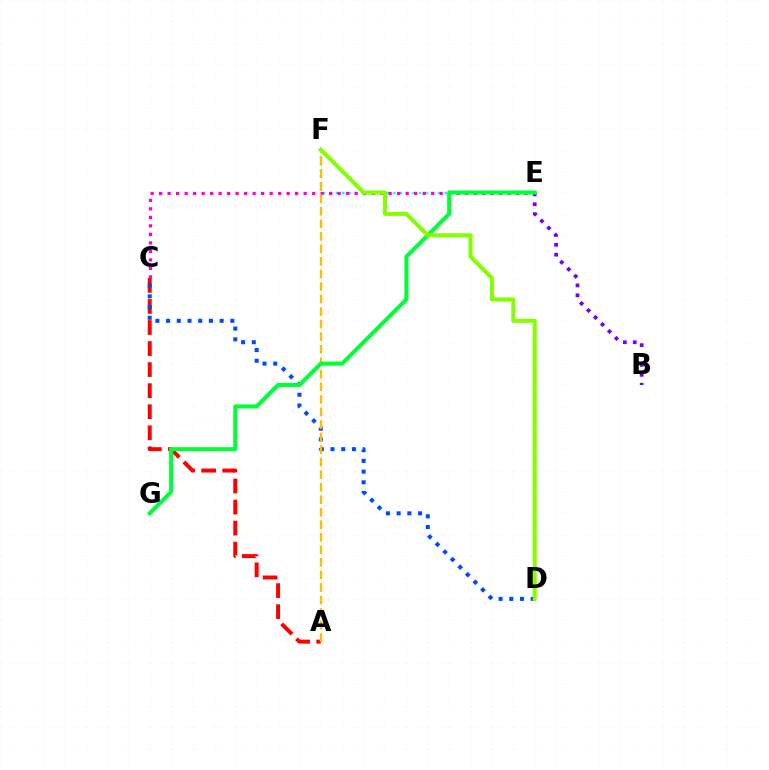{('E', 'F'): [{'color': '#00fff6', 'line_style': 'dotted', 'thickness': 1.74}], ('C', 'E'): [{'color': '#ff00cf', 'line_style': 'dotted', 'thickness': 2.31}], ('B', 'E'): [{'color': '#7200ff', 'line_style': 'dotted', 'thickness': 2.69}], ('A', 'C'): [{'color': '#ff0000', 'line_style': 'dashed', 'thickness': 2.86}], ('C', 'D'): [{'color': '#004bff', 'line_style': 'dotted', 'thickness': 2.91}], ('A', 'F'): [{'color': '#ffbd00', 'line_style': 'dashed', 'thickness': 1.7}], ('E', 'G'): [{'color': '#00ff39', 'line_style': 'solid', 'thickness': 2.91}], ('D', 'F'): [{'color': '#84ff00', 'line_style': 'solid', 'thickness': 2.92}]}